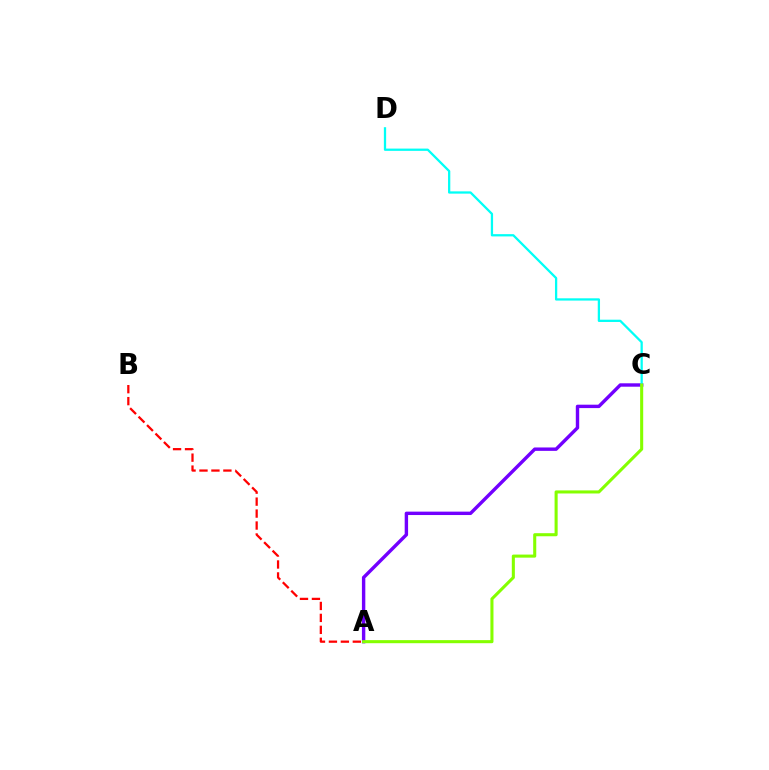{('A', 'C'): [{'color': '#7200ff', 'line_style': 'solid', 'thickness': 2.45}, {'color': '#84ff00', 'line_style': 'solid', 'thickness': 2.21}], ('C', 'D'): [{'color': '#00fff6', 'line_style': 'solid', 'thickness': 1.64}], ('A', 'B'): [{'color': '#ff0000', 'line_style': 'dashed', 'thickness': 1.62}]}